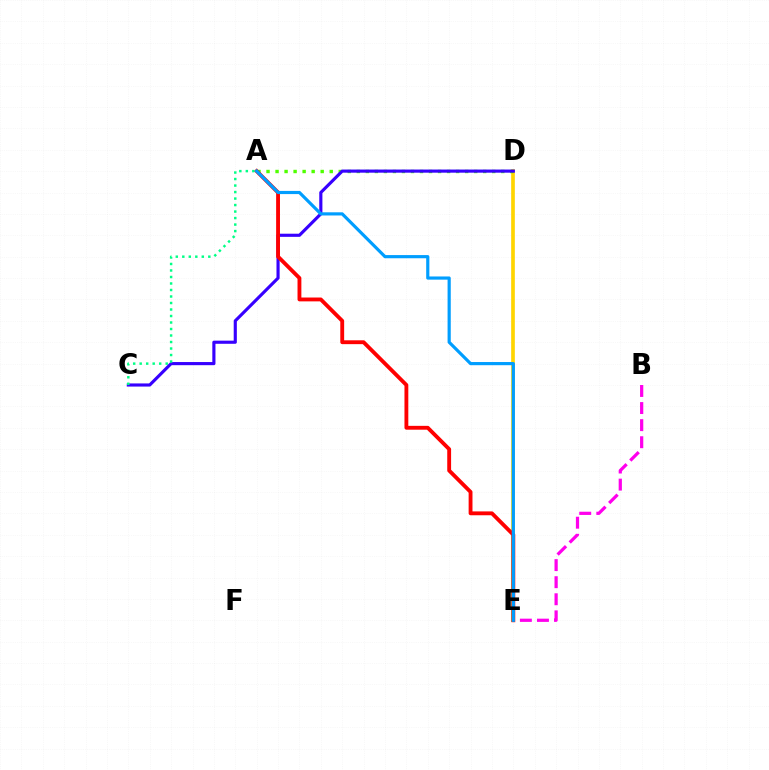{('D', 'E'): [{'color': '#ffd500', 'line_style': 'solid', 'thickness': 2.64}], ('A', 'D'): [{'color': '#4fff00', 'line_style': 'dotted', 'thickness': 2.45}], ('B', 'E'): [{'color': '#ff00ed', 'line_style': 'dashed', 'thickness': 2.32}], ('C', 'D'): [{'color': '#3700ff', 'line_style': 'solid', 'thickness': 2.26}], ('A', 'E'): [{'color': '#ff0000', 'line_style': 'solid', 'thickness': 2.77}, {'color': '#009eff', 'line_style': 'solid', 'thickness': 2.29}], ('A', 'C'): [{'color': '#00ff86', 'line_style': 'dotted', 'thickness': 1.77}]}